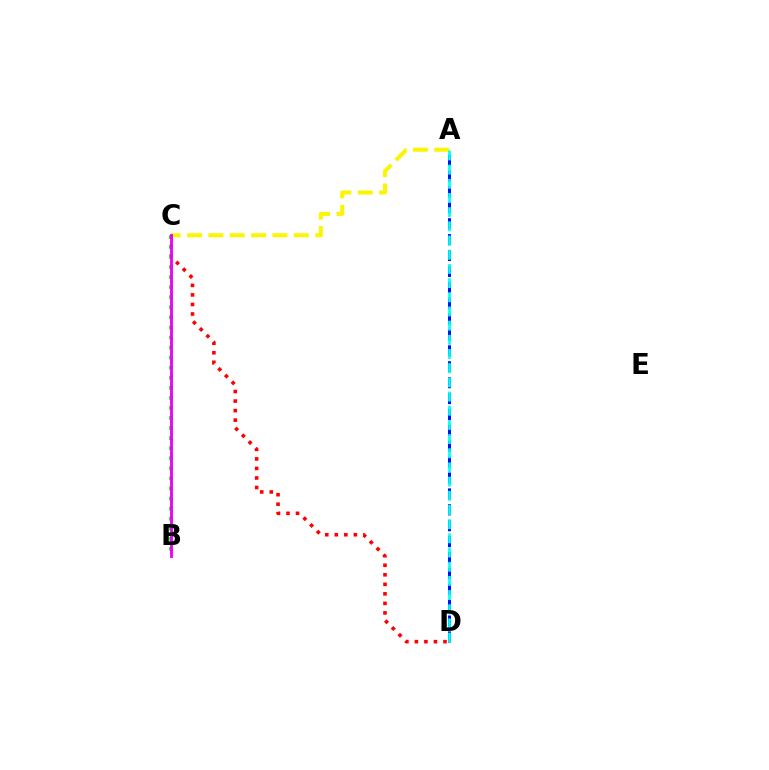{('C', 'D'): [{'color': '#ff0000', 'line_style': 'dotted', 'thickness': 2.59}], ('A', 'D'): [{'color': '#0010ff', 'line_style': 'dashed', 'thickness': 2.16}, {'color': '#00fff6', 'line_style': 'dashed', 'thickness': 1.93}], ('B', 'C'): [{'color': '#08ff00', 'line_style': 'dotted', 'thickness': 2.73}, {'color': '#ee00ff', 'line_style': 'solid', 'thickness': 2.06}], ('A', 'C'): [{'color': '#fcf500', 'line_style': 'dashed', 'thickness': 2.9}]}